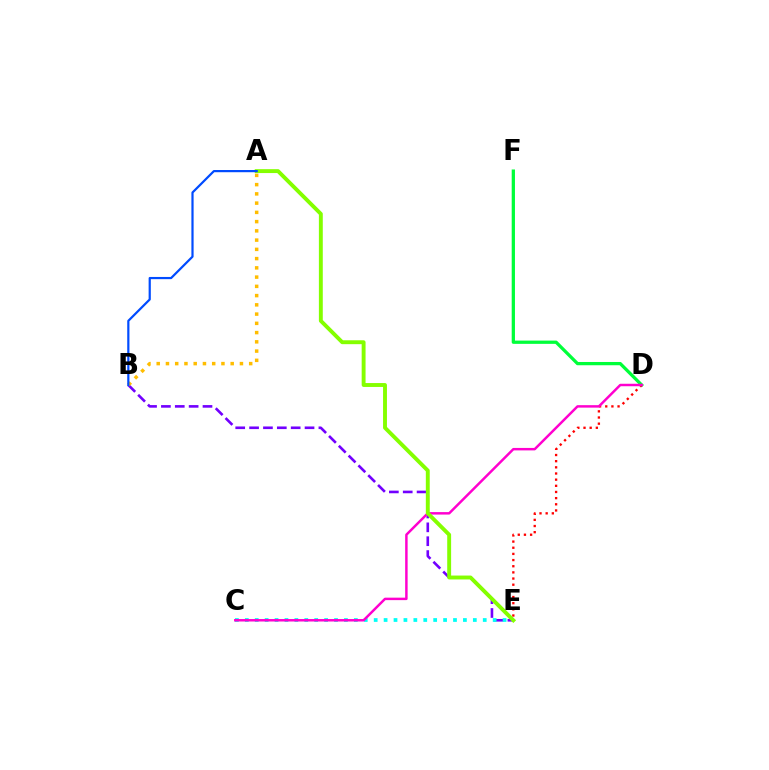{('D', 'F'): [{'color': '#00ff39', 'line_style': 'solid', 'thickness': 2.35}], ('B', 'E'): [{'color': '#7200ff', 'line_style': 'dashed', 'thickness': 1.88}], ('C', 'E'): [{'color': '#00fff6', 'line_style': 'dotted', 'thickness': 2.69}], ('D', 'E'): [{'color': '#ff0000', 'line_style': 'dotted', 'thickness': 1.67}], ('A', 'B'): [{'color': '#ffbd00', 'line_style': 'dotted', 'thickness': 2.51}, {'color': '#004bff', 'line_style': 'solid', 'thickness': 1.59}], ('C', 'D'): [{'color': '#ff00cf', 'line_style': 'solid', 'thickness': 1.78}], ('A', 'E'): [{'color': '#84ff00', 'line_style': 'solid', 'thickness': 2.81}]}